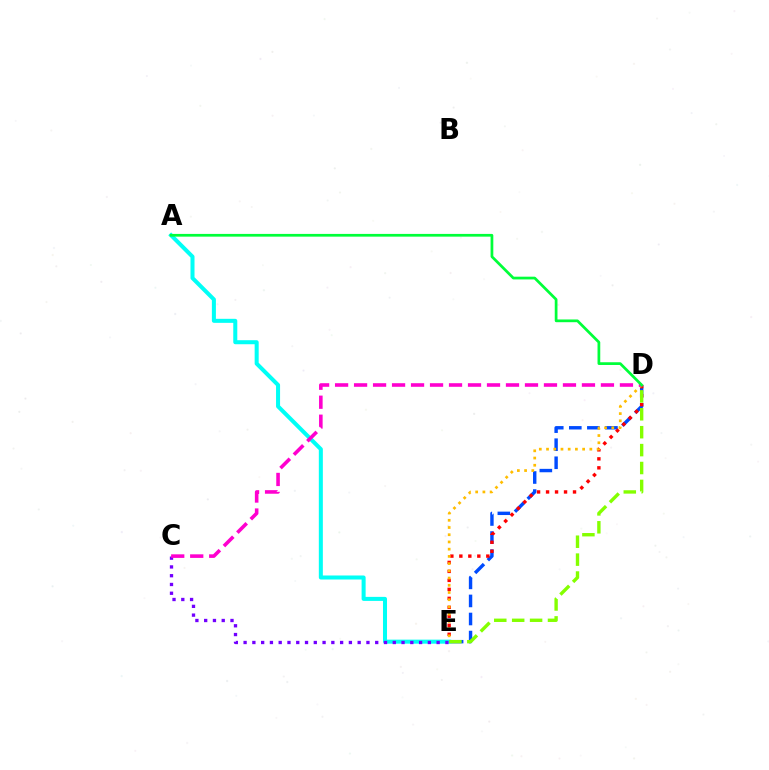{('D', 'E'): [{'color': '#004bff', 'line_style': 'dashed', 'thickness': 2.45}, {'color': '#ff0000', 'line_style': 'dotted', 'thickness': 2.44}, {'color': '#84ff00', 'line_style': 'dashed', 'thickness': 2.43}, {'color': '#ffbd00', 'line_style': 'dotted', 'thickness': 1.96}], ('A', 'E'): [{'color': '#00fff6', 'line_style': 'solid', 'thickness': 2.9}], ('C', 'E'): [{'color': '#7200ff', 'line_style': 'dotted', 'thickness': 2.38}], ('C', 'D'): [{'color': '#ff00cf', 'line_style': 'dashed', 'thickness': 2.58}], ('A', 'D'): [{'color': '#00ff39', 'line_style': 'solid', 'thickness': 1.97}]}